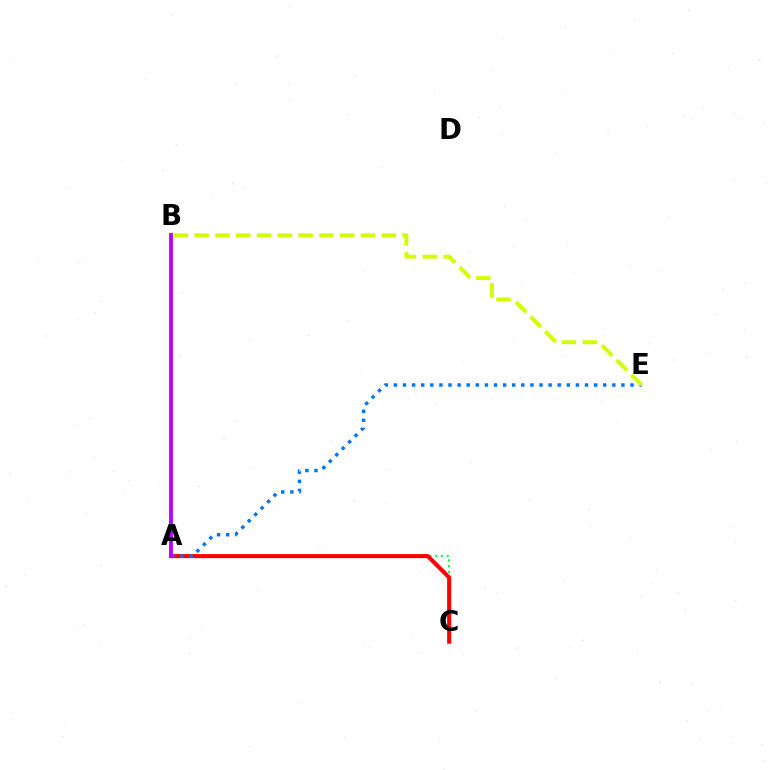{('A', 'C'): [{'color': '#00ff5c', 'line_style': 'dotted', 'thickness': 1.56}, {'color': '#ff0000', 'line_style': 'solid', 'thickness': 2.93}], ('A', 'E'): [{'color': '#0074ff', 'line_style': 'dotted', 'thickness': 2.47}], ('A', 'B'): [{'color': '#b900ff', 'line_style': 'solid', 'thickness': 2.76}], ('B', 'E'): [{'color': '#d1ff00', 'line_style': 'dashed', 'thickness': 2.82}]}